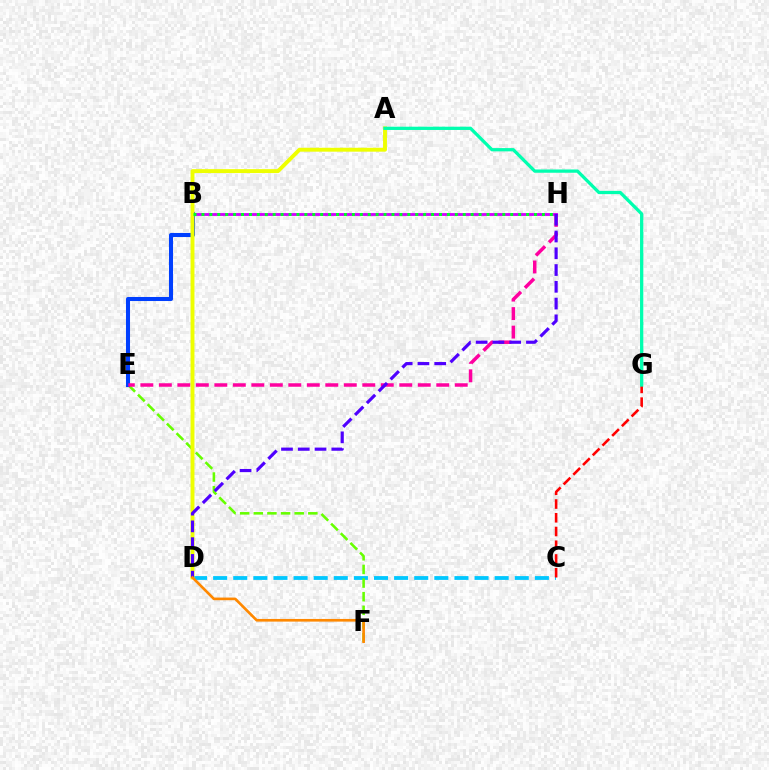{('C', 'D'): [{'color': '#00c7ff', 'line_style': 'dashed', 'thickness': 2.73}], ('C', 'G'): [{'color': '#ff0000', 'line_style': 'dashed', 'thickness': 1.87}], ('B', 'H'): [{'color': '#d600ff', 'line_style': 'solid', 'thickness': 2.07}, {'color': '#00ff27', 'line_style': 'dotted', 'thickness': 2.15}], ('E', 'F'): [{'color': '#66ff00', 'line_style': 'dashed', 'thickness': 1.85}], ('B', 'E'): [{'color': '#003fff', 'line_style': 'solid', 'thickness': 2.92}], ('E', 'H'): [{'color': '#ff00a0', 'line_style': 'dashed', 'thickness': 2.51}], ('A', 'D'): [{'color': '#eeff00', 'line_style': 'solid', 'thickness': 2.81}], ('D', 'H'): [{'color': '#4f00ff', 'line_style': 'dashed', 'thickness': 2.28}], ('A', 'G'): [{'color': '#00ffaf', 'line_style': 'solid', 'thickness': 2.35}], ('D', 'F'): [{'color': '#ff8800', 'line_style': 'solid', 'thickness': 1.91}]}